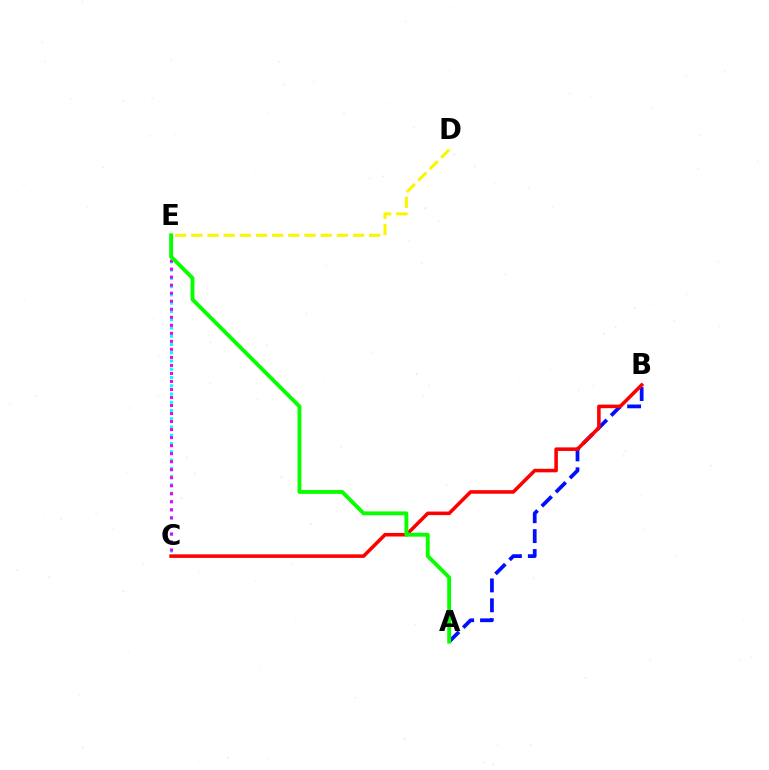{('A', 'B'): [{'color': '#0010ff', 'line_style': 'dashed', 'thickness': 2.7}], ('B', 'C'): [{'color': '#ff0000', 'line_style': 'solid', 'thickness': 2.56}], ('C', 'E'): [{'color': '#00fff6', 'line_style': 'dotted', 'thickness': 2.24}, {'color': '#ee00ff', 'line_style': 'dotted', 'thickness': 2.18}], ('D', 'E'): [{'color': '#fcf500', 'line_style': 'dashed', 'thickness': 2.2}], ('A', 'E'): [{'color': '#08ff00', 'line_style': 'solid', 'thickness': 2.78}]}